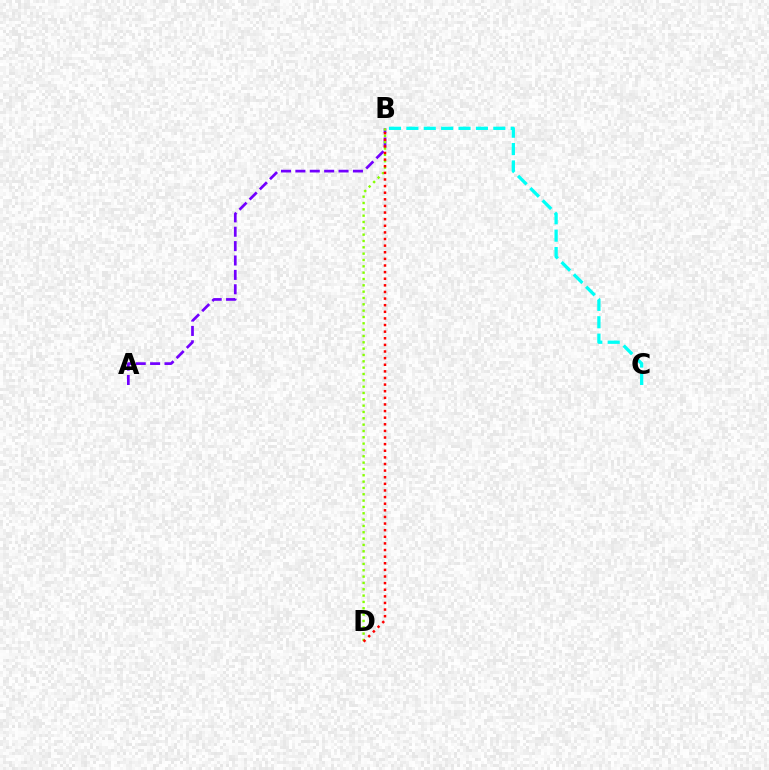{('A', 'B'): [{'color': '#7200ff', 'line_style': 'dashed', 'thickness': 1.95}], ('B', 'C'): [{'color': '#00fff6', 'line_style': 'dashed', 'thickness': 2.36}], ('B', 'D'): [{'color': '#84ff00', 'line_style': 'dotted', 'thickness': 1.72}, {'color': '#ff0000', 'line_style': 'dotted', 'thickness': 1.8}]}